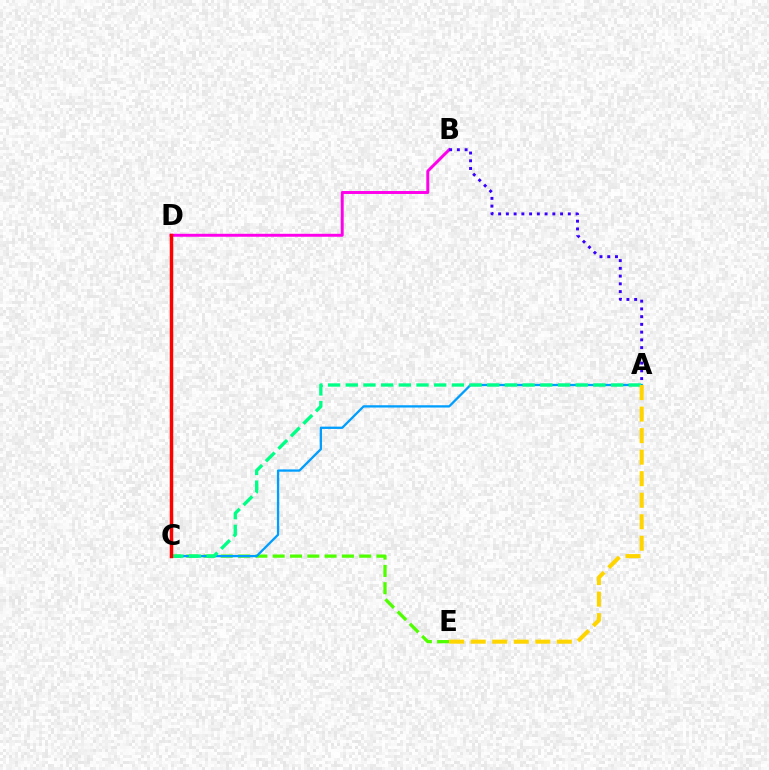{('B', 'D'): [{'color': '#ff00ed', 'line_style': 'solid', 'thickness': 2.12}], ('A', 'B'): [{'color': '#3700ff', 'line_style': 'dotted', 'thickness': 2.1}], ('C', 'E'): [{'color': '#4fff00', 'line_style': 'dashed', 'thickness': 2.35}], ('A', 'C'): [{'color': '#009eff', 'line_style': 'solid', 'thickness': 1.66}, {'color': '#00ff86', 'line_style': 'dashed', 'thickness': 2.4}], ('A', 'E'): [{'color': '#ffd500', 'line_style': 'dashed', 'thickness': 2.92}], ('C', 'D'): [{'color': '#ff0000', 'line_style': 'solid', 'thickness': 2.49}]}